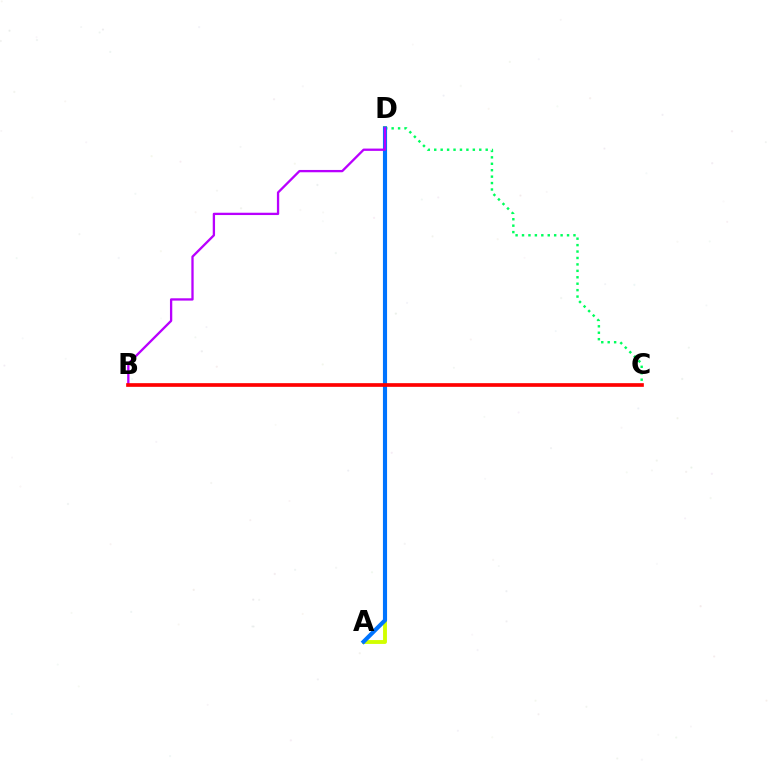{('C', 'D'): [{'color': '#00ff5c', 'line_style': 'dotted', 'thickness': 1.75}], ('A', 'D'): [{'color': '#d1ff00', 'line_style': 'solid', 'thickness': 2.79}, {'color': '#0074ff', 'line_style': 'solid', 'thickness': 2.97}], ('B', 'D'): [{'color': '#b900ff', 'line_style': 'solid', 'thickness': 1.66}], ('B', 'C'): [{'color': '#ff0000', 'line_style': 'solid', 'thickness': 2.64}]}